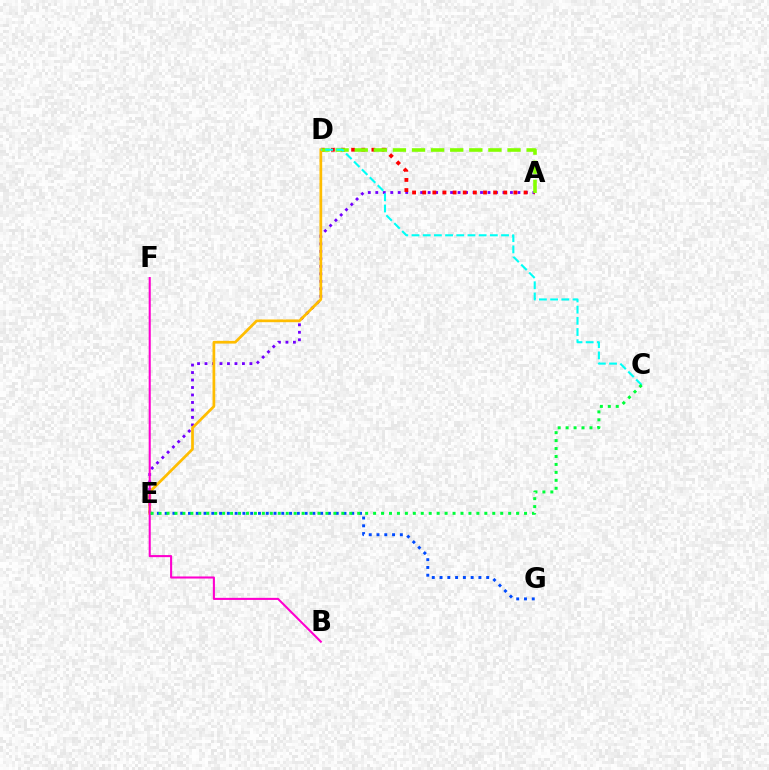{('E', 'G'): [{'color': '#004bff', 'line_style': 'dotted', 'thickness': 2.11}], ('A', 'E'): [{'color': '#7200ff', 'line_style': 'dotted', 'thickness': 2.03}], ('A', 'D'): [{'color': '#ff0000', 'line_style': 'dotted', 'thickness': 2.75}, {'color': '#84ff00', 'line_style': 'dashed', 'thickness': 2.59}], ('D', 'E'): [{'color': '#ffbd00', 'line_style': 'solid', 'thickness': 1.96}], ('C', 'D'): [{'color': '#00fff6', 'line_style': 'dashed', 'thickness': 1.52}], ('B', 'F'): [{'color': '#ff00cf', 'line_style': 'solid', 'thickness': 1.5}], ('C', 'E'): [{'color': '#00ff39', 'line_style': 'dotted', 'thickness': 2.16}]}